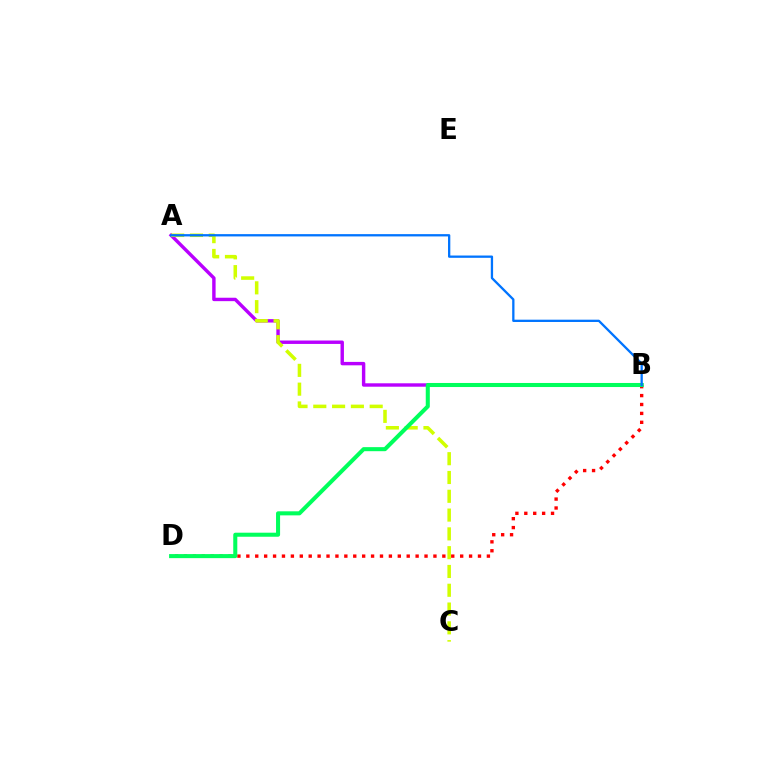{('A', 'B'): [{'color': '#b900ff', 'line_style': 'solid', 'thickness': 2.46}, {'color': '#0074ff', 'line_style': 'solid', 'thickness': 1.65}], ('A', 'C'): [{'color': '#d1ff00', 'line_style': 'dashed', 'thickness': 2.55}], ('B', 'D'): [{'color': '#ff0000', 'line_style': 'dotted', 'thickness': 2.42}, {'color': '#00ff5c', 'line_style': 'solid', 'thickness': 2.92}]}